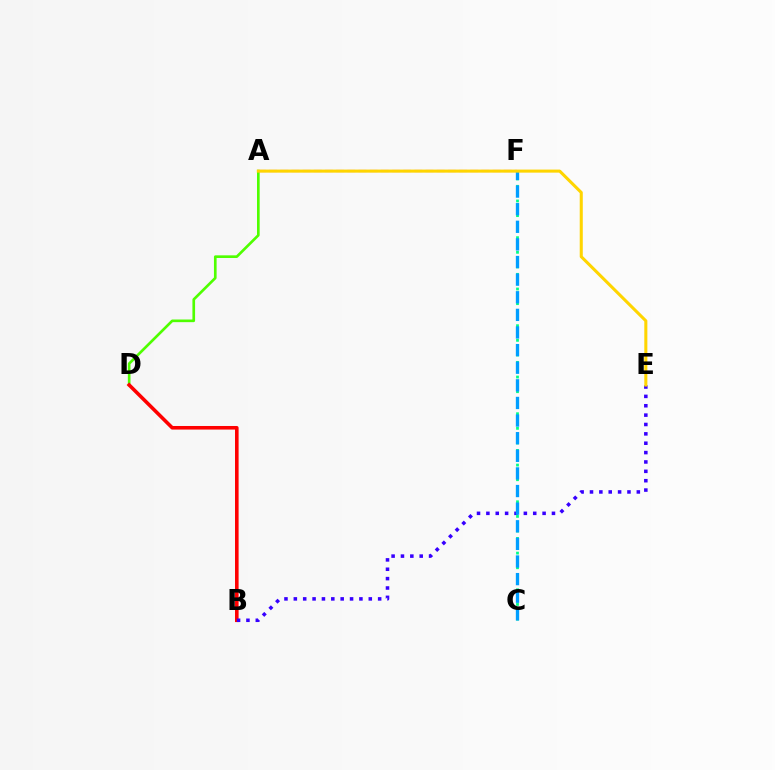{('A', 'D'): [{'color': '#4fff00', 'line_style': 'solid', 'thickness': 1.91}], ('B', 'D'): [{'color': '#ff0000', 'line_style': 'solid', 'thickness': 2.58}], ('B', 'E'): [{'color': '#3700ff', 'line_style': 'dotted', 'thickness': 2.55}], ('A', 'F'): [{'color': '#ff00ed', 'line_style': 'dashed', 'thickness': 1.52}], ('C', 'F'): [{'color': '#00ff86', 'line_style': 'dotted', 'thickness': 1.99}, {'color': '#009eff', 'line_style': 'dashed', 'thickness': 2.39}], ('A', 'E'): [{'color': '#ffd500', 'line_style': 'solid', 'thickness': 2.2}]}